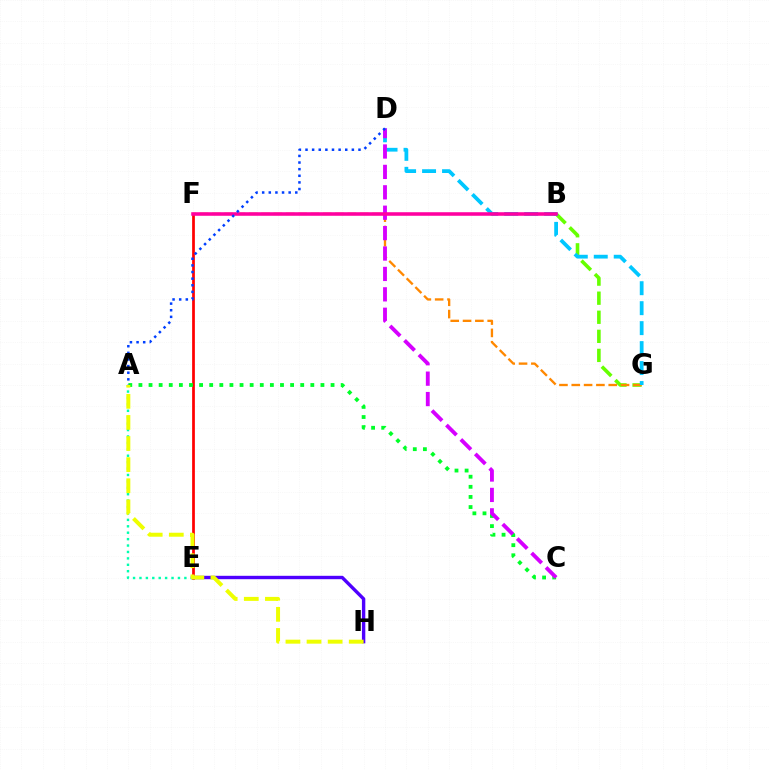{('B', 'G'): [{'color': '#66ff00', 'line_style': 'dashed', 'thickness': 2.59}], ('F', 'G'): [{'color': '#ff8800', 'line_style': 'dashed', 'thickness': 1.67}], ('D', 'G'): [{'color': '#00c7ff', 'line_style': 'dashed', 'thickness': 2.71}], ('E', 'F'): [{'color': '#ff0000', 'line_style': 'solid', 'thickness': 1.97}], ('A', 'C'): [{'color': '#00ff27', 'line_style': 'dotted', 'thickness': 2.75}], ('E', 'H'): [{'color': '#4f00ff', 'line_style': 'solid', 'thickness': 2.44}], ('C', 'D'): [{'color': '#d600ff', 'line_style': 'dashed', 'thickness': 2.77}], ('B', 'F'): [{'color': '#ff00a0', 'line_style': 'solid', 'thickness': 2.56}], ('A', 'D'): [{'color': '#003fff', 'line_style': 'dotted', 'thickness': 1.8}], ('A', 'E'): [{'color': '#00ffaf', 'line_style': 'dotted', 'thickness': 1.74}], ('A', 'H'): [{'color': '#eeff00', 'line_style': 'dashed', 'thickness': 2.87}]}